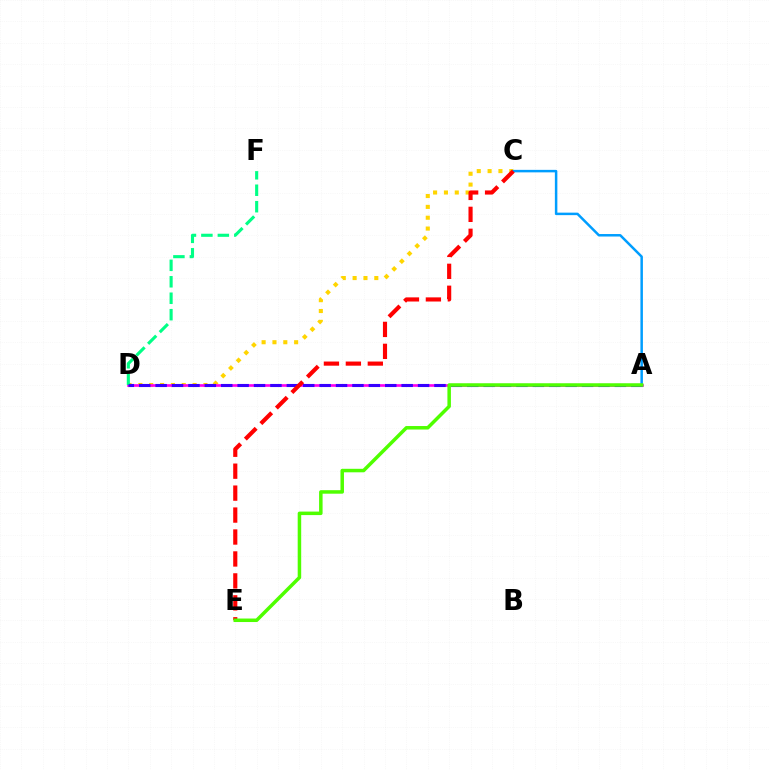{('C', 'D'): [{'color': '#ffd500', 'line_style': 'dotted', 'thickness': 2.95}], ('A', 'C'): [{'color': '#009eff', 'line_style': 'solid', 'thickness': 1.8}], ('A', 'D'): [{'color': '#ff00ed', 'line_style': 'solid', 'thickness': 1.91}, {'color': '#3700ff', 'line_style': 'dashed', 'thickness': 2.23}], ('D', 'F'): [{'color': '#00ff86', 'line_style': 'dashed', 'thickness': 2.24}], ('C', 'E'): [{'color': '#ff0000', 'line_style': 'dashed', 'thickness': 2.98}], ('A', 'E'): [{'color': '#4fff00', 'line_style': 'solid', 'thickness': 2.52}]}